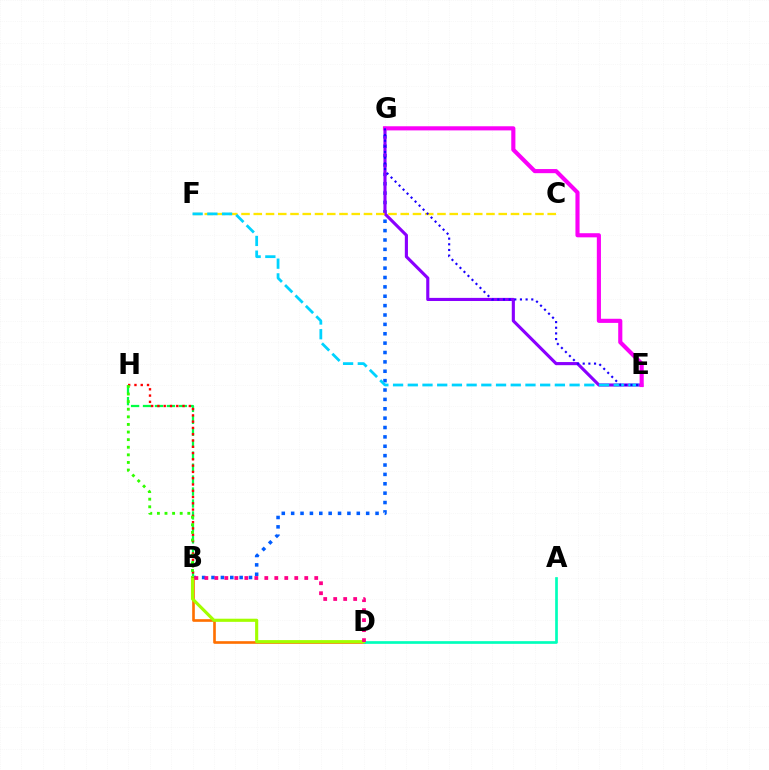{('B', 'G'): [{'color': '#005dff', 'line_style': 'dotted', 'thickness': 2.55}], ('E', 'G'): [{'color': '#8a00ff', 'line_style': 'solid', 'thickness': 2.25}, {'color': '#fa00f9', 'line_style': 'solid', 'thickness': 2.97}, {'color': '#1900ff', 'line_style': 'dotted', 'thickness': 1.54}], ('B', 'H'): [{'color': '#00ff45', 'line_style': 'dashed', 'thickness': 1.62}, {'color': '#ff0000', 'line_style': 'dotted', 'thickness': 1.71}, {'color': '#31ff00', 'line_style': 'dotted', 'thickness': 2.07}], ('B', 'D'): [{'color': '#ff7000', 'line_style': 'solid', 'thickness': 1.9}, {'color': '#a2ff00', 'line_style': 'solid', 'thickness': 2.26}, {'color': '#ff0088', 'line_style': 'dotted', 'thickness': 2.71}], ('C', 'F'): [{'color': '#ffe600', 'line_style': 'dashed', 'thickness': 1.66}], ('E', 'F'): [{'color': '#00d3ff', 'line_style': 'dashed', 'thickness': 2.0}], ('A', 'D'): [{'color': '#00ffbb', 'line_style': 'solid', 'thickness': 1.94}]}